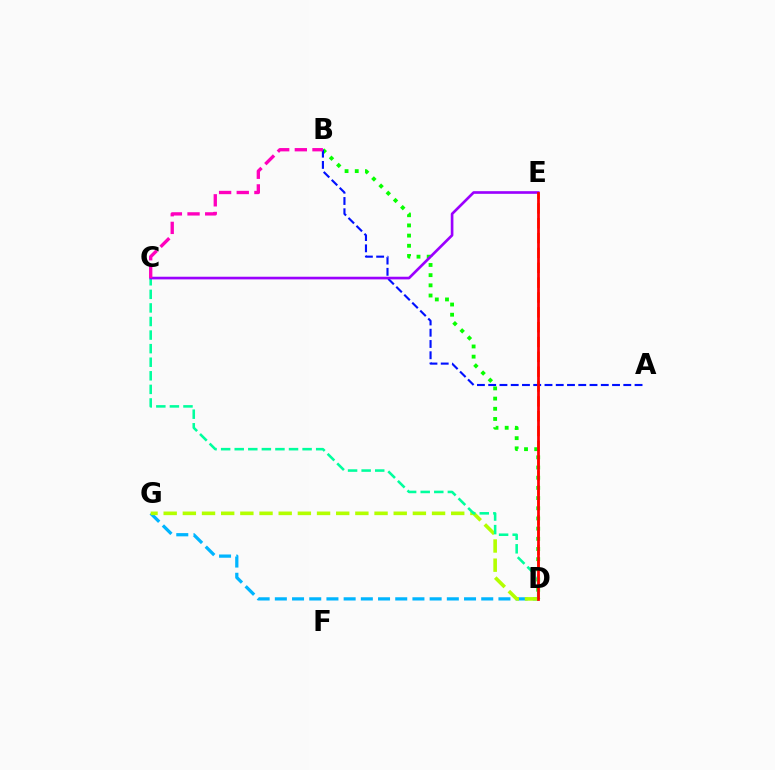{('D', 'G'): [{'color': '#00b5ff', 'line_style': 'dashed', 'thickness': 2.34}, {'color': '#b3ff00', 'line_style': 'dashed', 'thickness': 2.6}], ('D', 'E'): [{'color': '#ffa500', 'line_style': 'dashed', 'thickness': 2.02}, {'color': '#ff0000', 'line_style': 'solid', 'thickness': 1.97}], ('B', 'D'): [{'color': '#08ff00', 'line_style': 'dotted', 'thickness': 2.77}], ('A', 'B'): [{'color': '#0010ff', 'line_style': 'dashed', 'thickness': 1.53}], ('C', 'D'): [{'color': '#00ff9d', 'line_style': 'dashed', 'thickness': 1.84}], ('C', 'E'): [{'color': '#9b00ff', 'line_style': 'solid', 'thickness': 1.91}], ('B', 'C'): [{'color': '#ff00bd', 'line_style': 'dashed', 'thickness': 2.4}]}